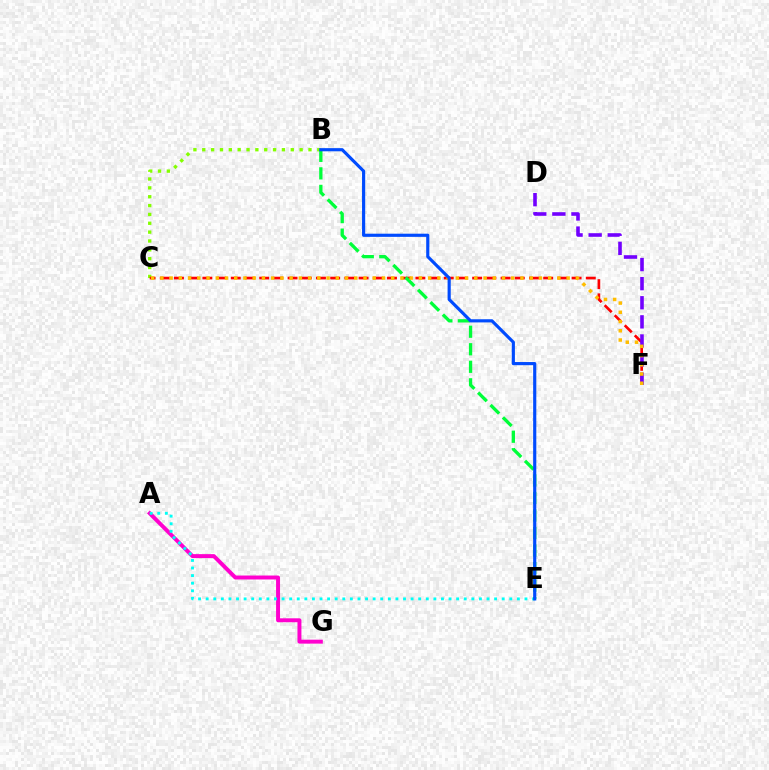{('B', 'C'): [{'color': '#84ff00', 'line_style': 'dotted', 'thickness': 2.4}], ('A', 'G'): [{'color': '#ff00cf', 'line_style': 'solid', 'thickness': 2.84}], ('A', 'E'): [{'color': '#00fff6', 'line_style': 'dotted', 'thickness': 2.06}], ('C', 'F'): [{'color': '#ff0000', 'line_style': 'dashed', 'thickness': 1.93}, {'color': '#ffbd00', 'line_style': 'dotted', 'thickness': 2.51}], ('D', 'F'): [{'color': '#7200ff', 'line_style': 'dashed', 'thickness': 2.59}], ('B', 'E'): [{'color': '#00ff39', 'line_style': 'dashed', 'thickness': 2.38}, {'color': '#004bff', 'line_style': 'solid', 'thickness': 2.27}]}